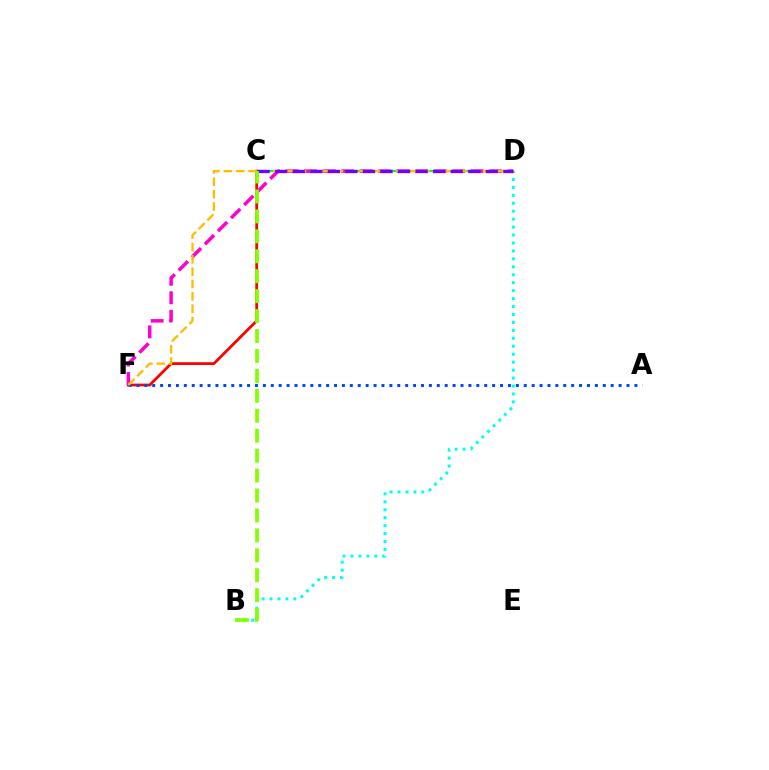{('C', 'D'): [{'color': '#00ff39', 'line_style': 'dashed', 'thickness': 1.67}, {'color': '#7200ff', 'line_style': 'dashed', 'thickness': 2.38}], ('C', 'F'): [{'color': '#ff0000', 'line_style': 'solid', 'thickness': 1.99}], ('B', 'D'): [{'color': '#00fff6', 'line_style': 'dotted', 'thickness': 2.16}], ('A', 'F'): [{'color': '#004bff', 'line_style': 'dotted', 'thickness': 2.15}], ('D', 'F'): [{'color': '#ff00cf', 'line_style': 'dashed', 'thickness': 2.51}, {'color': '#ffbd00', 'line_style': 'dashed', 'thickness': 1.68}], ('B', 'C'): [{'color': '#84ff00', 'line_style': 'dashed', 'thickness': 2.71}]}